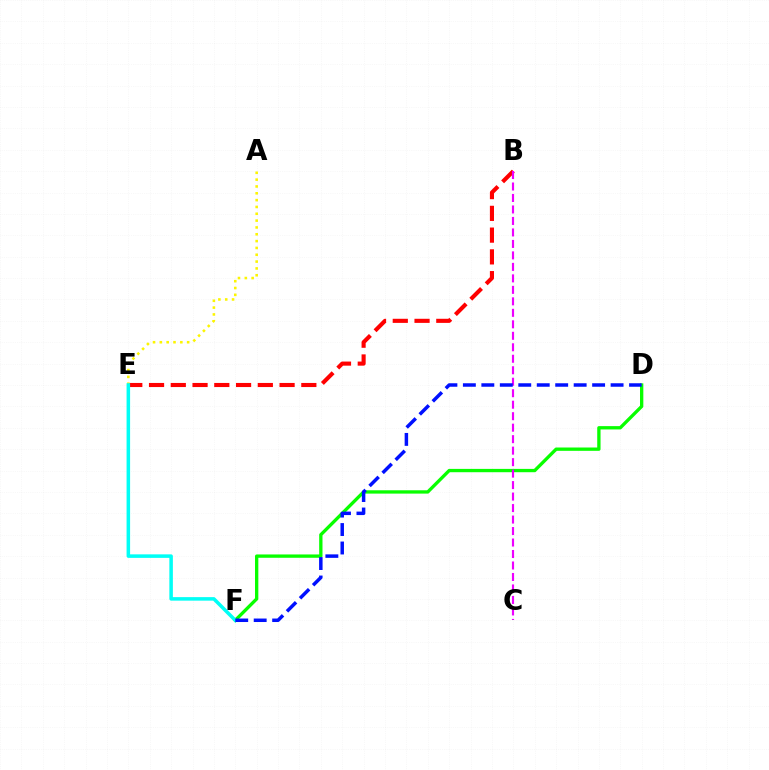{('D', 'F'): [{'color': '#08ff00', 'line_style': 'solid', 'thickness': 2.39}, {'color': '#0010ff', 'line_style': 'dashed', 'thickness': 2.51}], ('B', 'E'): [{'color': '#ff0000', 'line_style': 'dashed', 'thickness': 2.96}], ('B', 'C'): [{'color': '#ee00ff', 'line_style': 'dashed', 'thickness': 1.56}], ('A', 'E'): [{'color': '#fcf500', 'line_style': 'dotted', 'thickness': 1.86}], ('E', 'F'): [{'color': '#00fff6', 'line_style': 'solid', 'thickness': 2.54}]}